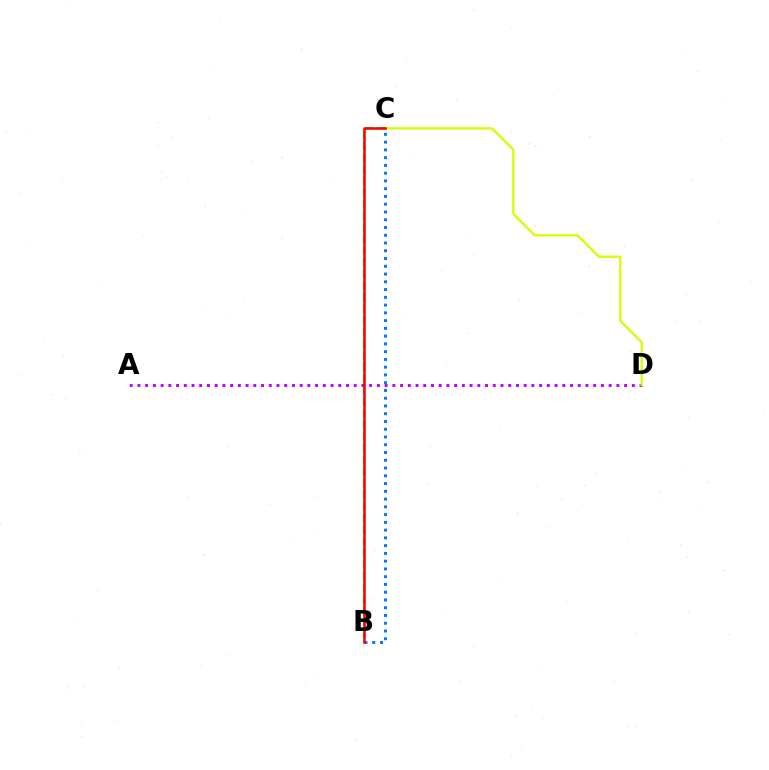{('A', 'D'): [{'color': '#b900ff', 'line_style': 'dotted', 'thickness': 2.1}], ('C', 'D'): [{'color': '#d1ff00', 'line_style': 'solid', 'thickness': 1.65}], ('B', 'C'): [{'color': '#0074ff', 'line_style': 'dotted', 'thickness': 2.11}, {'color': '#00ff5c', 'line_style': 'dashed', 'thickness': 1.58}, {'color': '#ff0000', 'line_style': 'solid', 'thickness': 1.84}]}